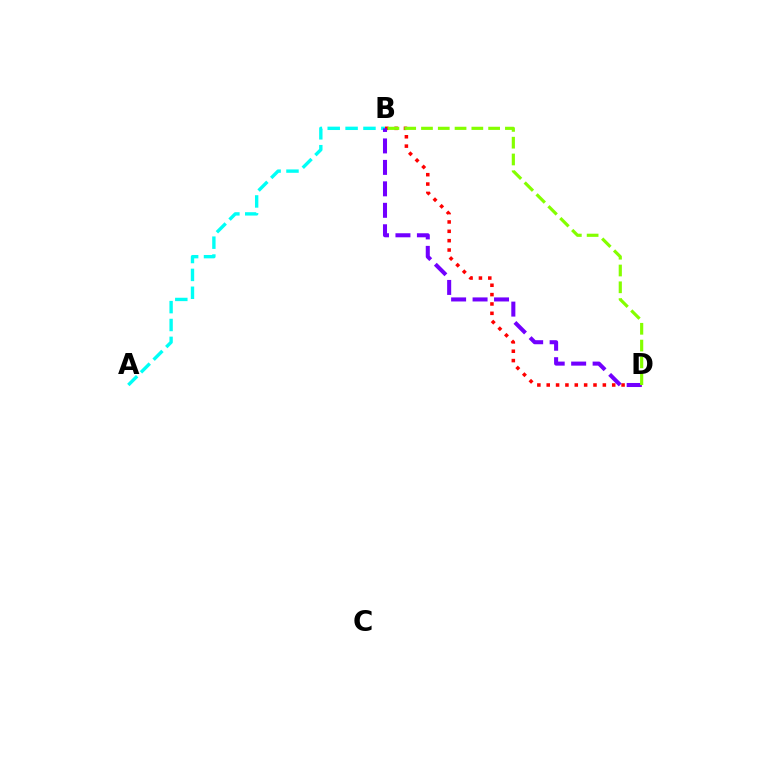{('B', 'D'): [{'color': '#ff0000', 'line_style': 'dotted', 'thickness': 2.54}, {'color': '#7200ff', 'line_style': 'dashed', 'thickness': 2.92}, {'color': '#84ff00', 'line_style': 'dashed', 'thickness': 2.28}], ('A', 'B'): [{'color': '#00fff6', 'line_style': 'dashed', 'thickness': 2.43}]}